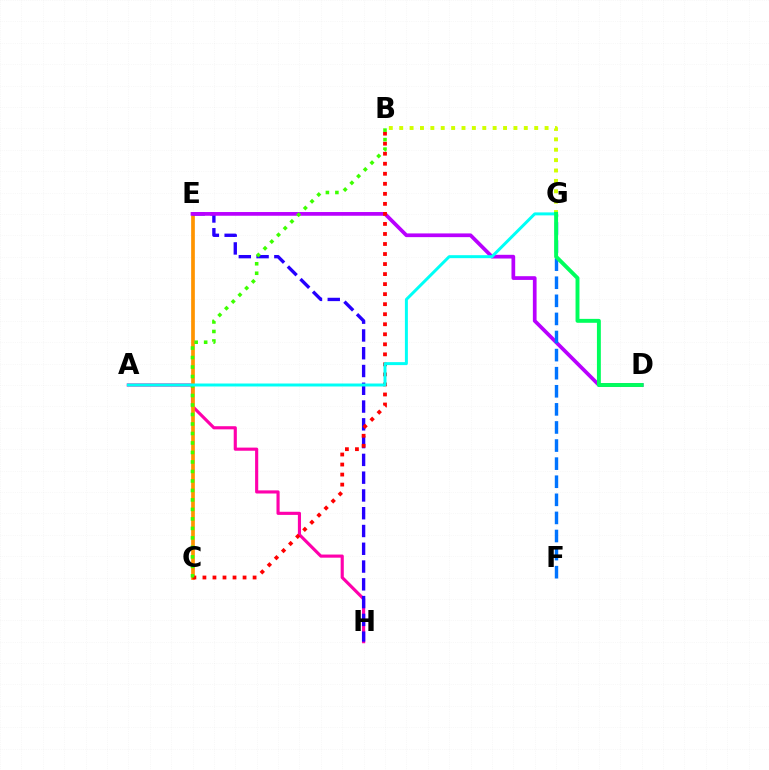{('A', 'H'): [{'color': '#ff00ac', 'line_style': 'solid', 'thickness': 2.26}], ('C', 'E'): [{'color': '#ff9400', 'line_style': 'solid', 'thickness': 2.67}], ('E', 'H'): [{'color': '#2500ff', 'line_style': 'dashed', 'thickness': 2.41}], ('D', 'E'): [{'color': '#b900ff', 'line_style': 'solid', 'thickness': 2.68}], ('F', 'G'): [{'color': '#0074ff', 'line_style': 'dashed', 'thickness': 2.46}], ('B', 'C'): [{'color': '#ff0000', 'line_style': 'dotted', 'thickness': 2.73}, {'color': '#3dff00', 'line_style': 'dotted', 'thickness': 2.58}], ('B', 'G'): [{'color': '#d1ff00', 'line_style': 'dotted', 'thickness': 2.82}], ('A', 'G'): [{'color': '#00fff6', 'line_style': 'solid', 'thickness': 2.14}], ('D', 'G'): [{'color': '#00ff5c', 'line_style': 'solid', 'thickness': 2.82}]}